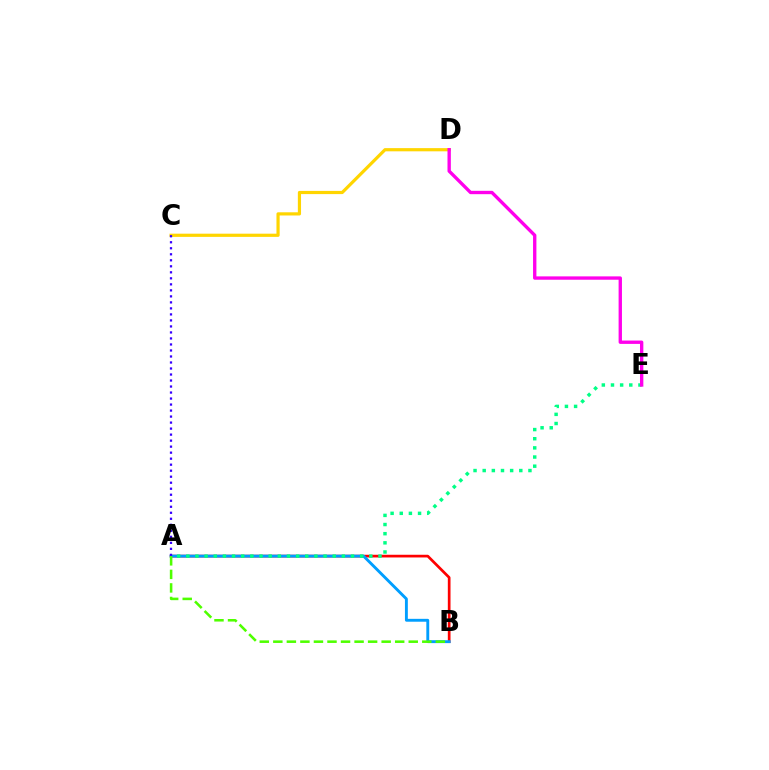{('C', 'D'): [{'color': '#ffd500', 'line_style': 'solid', 'thickness': 2.3}], ('A', 'B'): [{'color': '#ff0000', 'line_style': 'solid', 'thickness': 1.95}, {'color': '#009eff', 'line_style': 'solid', 'thickness': 2.08}, {'color': '#4fff00', 'line_style': 'dashed', 'thickness': 1.84}], ('A', 'E'): [{'color': '#00ff86', 'line_style': 'dotted', 'thickness': 2.49}], ('D', 'E'): [{'color': '#ff00ed', 'line_style': 'solid', 'thickness': 2.41}], ('A', 'C'): [{'color': '#3700ff', 'line_style': 'dotted', 'thickness': 1.63}]}